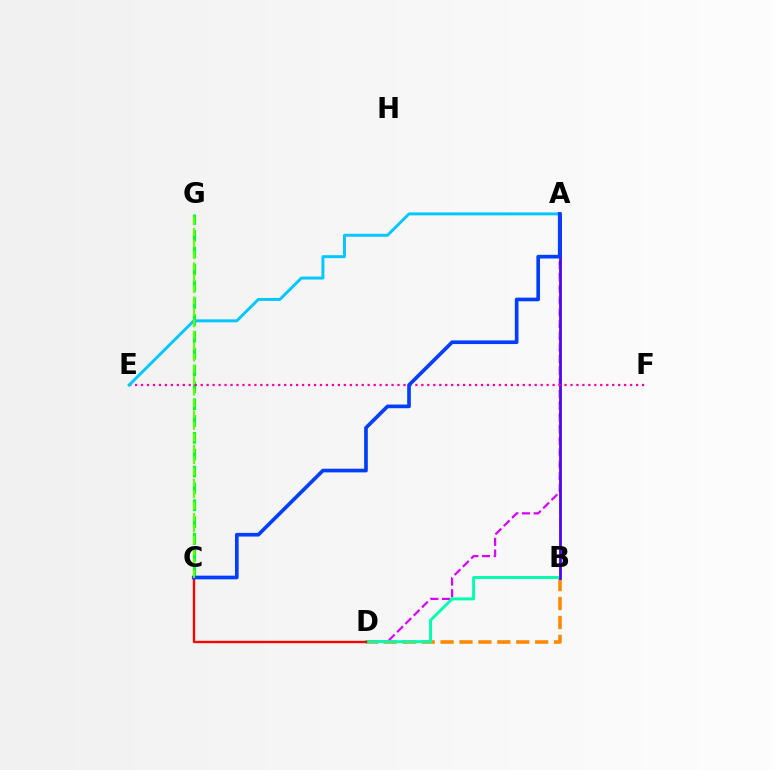{('C', 'G'): [{'color': '#00ff27', 'line_style': 'dashed', 'thickness': 2.29}, {'color': '#66ff00', 'line_style': 'dashed', 'thickness': 1.55}], ('B', 'D'): [{'color': '#ff8800', 'line_style': 'dashed', 'thickness': 2.57}, {'color': '#00ffaf', 'line_style': 'solid', 'thickness': 2.14}], ('A', 'D'): [{'color': '#d600ff', 'line_style': 'dashed', 'thickness': 1.59}], ('C', 'D'): [{'color': '#ff0000', 'line_style': 'solid', 'thickness': 1.69}], ('A', 'B'): [{'color': '#eeff00', 'line_style': 'dashed', 'thickness': 1.72}, {'color': '#4f00ff', 'line_style': 'solid', 'thickness': 1.99}], ('E', 'F'): [{'color': '#ff00a0', 'line_style': 'dotted', 'thickness': 1.62}], ('A', 'E'): [{'color': '#00c7ff', 'line_style': 'solid', 'thickness': 2.12}], ('A', 'C'): [{'color': '#003fff', 'line_style': 'solid', 'thickness': 2.64}]}